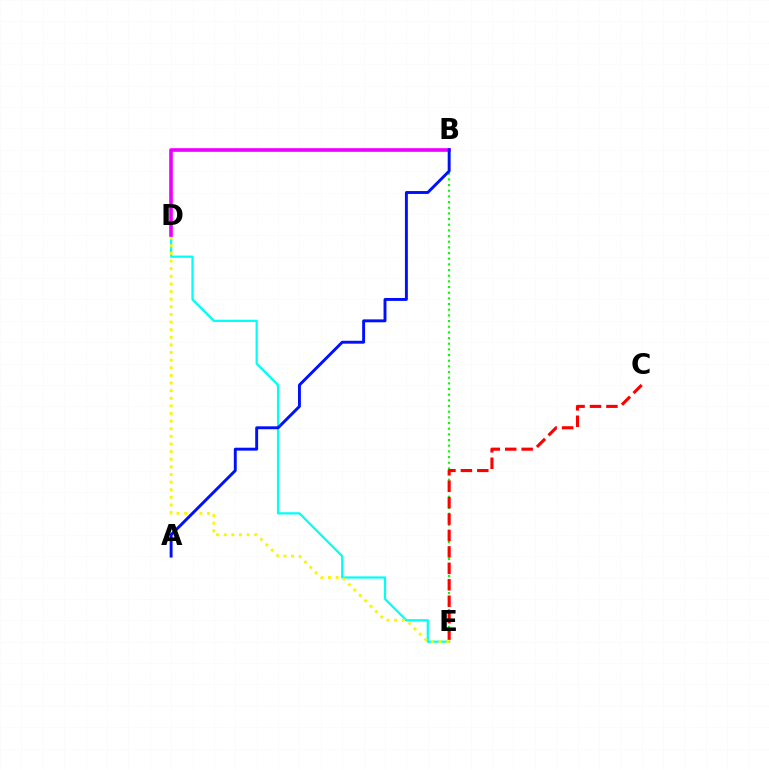{('D', 'E'): [{'color': '#00fff6', 'line_style': 'solid', 'thickness': 1.61}, {'color': '#fcf500', 'line_style': 'dotted', 'thickness': 2.07}], ('B', 'D'): [{'color': '#ee00ff', 'line_style': 'solid', 'thickness': 2.62}], ('B', 'E'): [{'color': '#08ff00', 'line_style': 'dotted', 'thickness': 1.54}], ('A', 'B'): [{'color': '#0010ff', 'line_style': 'solid', 'thickness': 2.1}], ('C', 'E'): [{'color': '#ff0000', 'line_style': 'dashed', 'thickness': 2.23}]}